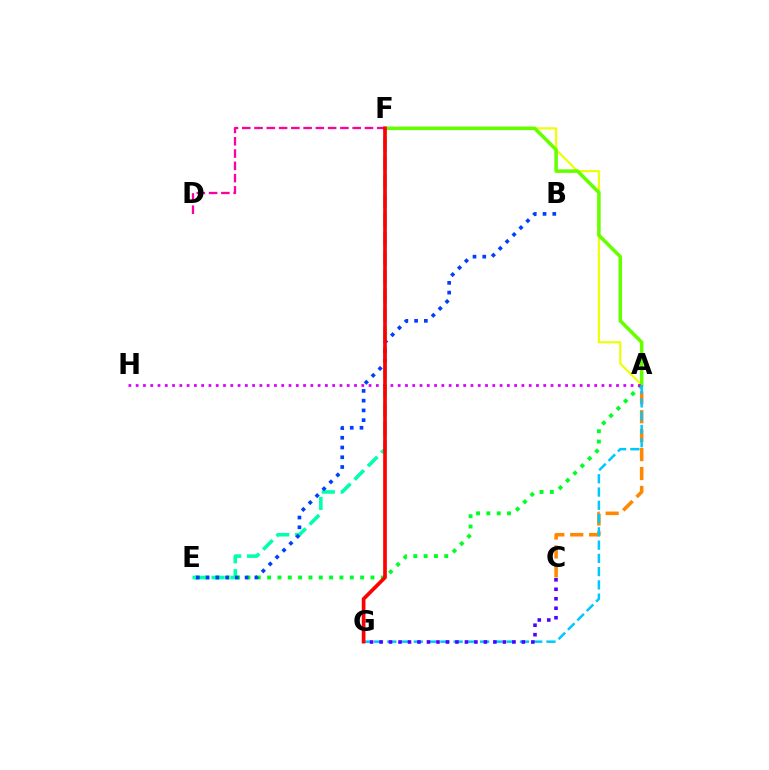{('A', 'E'): [{'color': '#00ff27', 'line_style': 'dotted', 'thickness': 2.81}], ('A', 'F'): [{'color': '#eeff00', 'line_style': 'solid', 'thickness': 1.55}, {'color': '#66ff00', 'line_style': 'solid', 'thickness': 2.56}], ('E', 'F'): [{'color': '#00ffaf', 'line_style': 'dashed', 'thickness': 2.58}], ('A', 'C'): [{'color': '#ff8800', 'line_style': 'dashed', 'thickness': 2.57}], ('A', 'H'): [{'color': '#d600ff', 'line_style': 'dotted', 'thickness': 1.98}], ('A', 'G'): [{'color': '#00c7ff', 'line_style': 'dashed', 'thickness': 1.8}], ('D', 'F'): [{'color': '#ff00a0', 'line_style': 'dashed', 'thickness': 1.67}], ('C', 'G'): [{'color': '#4f00ff', 'line_style': 'dotted', 'thickness': 2.58}], ('B', 'E'): [{'color': '#003fff', 'line_style': 'dotted', 'thickness': 2.65}], ('F', 'G'): [{'color': '#ff0000', 'line_style': 'solid', 'thickness': 2.65}]}